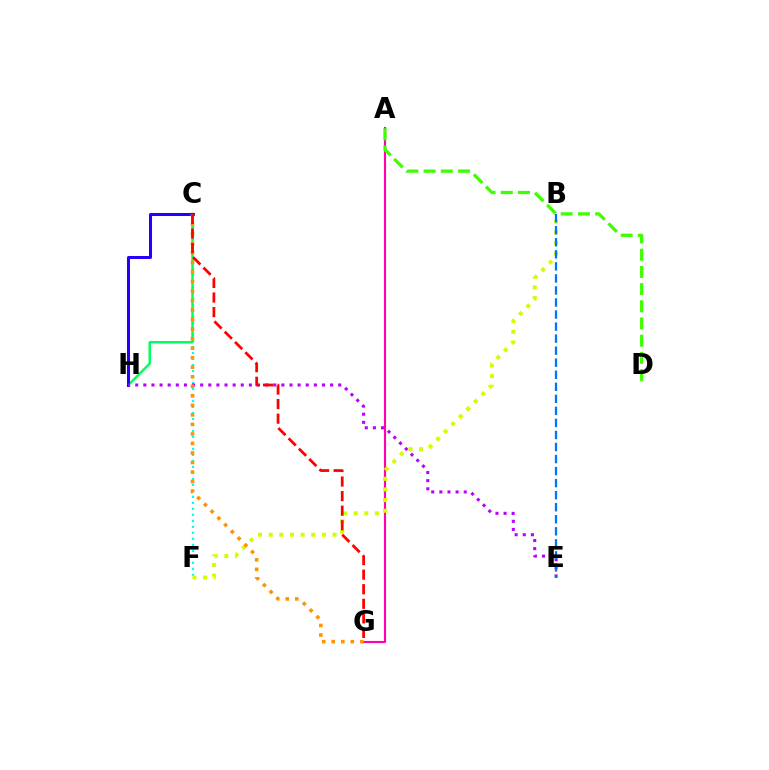{('C', 'F'): [{'color': '#00fff6', 'line_style': 'dotted', 'thickness': 1.63}], ('C', 'H'): [{'color': '#00ff5c', 'line_style': 'solid', 'thickness': 1.78}, {'color': '#2500ff', 'line_style': 'solid', 'thickness': 2.18}], ('A', 'G'): [{'color': '#ff00ac', 'line_style': 'solid', 'thickness': 1.53}], ('A', 'D'): [{'color': '#3dff00', 'line_style': 'dashed', 'thickness': 2.34}], ('E', 'H'): [{'color': '#b900ff', 'line_style': 'dotted', 'thickness': 2.21}], ('B', 'F'): [{'color': '#d1ff00', 'line_style': 'dotted', 'thickness': 2.89}], ('C', 'G'): [{'color': '#ff9400', 'line_style': 'dotted', 'thickness': 2.59}, {'color': '#ff0000', 'line_style': 'dashed', 'thickness': 1.98}], ('B', 'E'): [{'color': '#0074ff', 'line_style': 'dashed', 'thickness': 1.64}]}